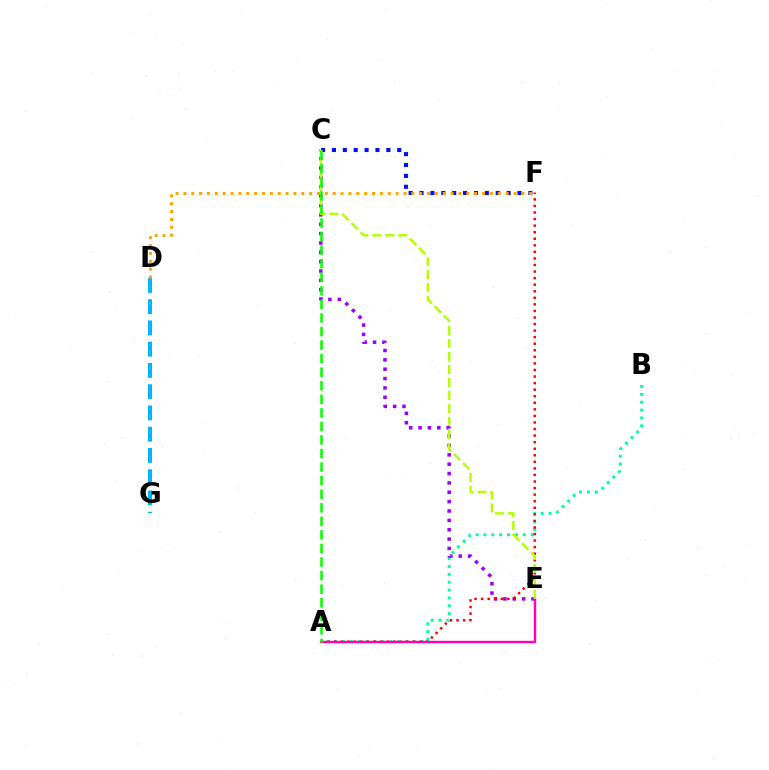{('C', 'F'): [{'color': '#0010ff', 'line_style': 'dotted', 'thickness': 2.96}], ('D', 'G'): [{'color': '#00b5ff', 'line_style': 'dashed', 'thickness': 2.89}], ('A', 'B'): [{'color': '#00ff9d', 'line_style': 'dotted', 'thickness': 2.14}], ('C', 'E'): [{'color': '#9b00ff', 'line_style': 'dotted', 'thickness': 2.54}, {'color': '#b3ff00', 'line_style': 'dashed', 'thickness': 1.76}], ('A', 'F'): [{'color': '#ff0000', 'line_style': 'dotted', 'thickness': 1.78}], ('A', 'E'): [{'color': '#ff00bd', 'line_style': 'solid', 'thickness': 1.71}], ('A', 'C'): [{'color': '#08ff00', 'line_style': 'dashed', 'thickness': 1.84}], ('D', 'F'): [{'color': '#ffa500', 'line_style': 'dotted', 'thickness': 2.14}]}